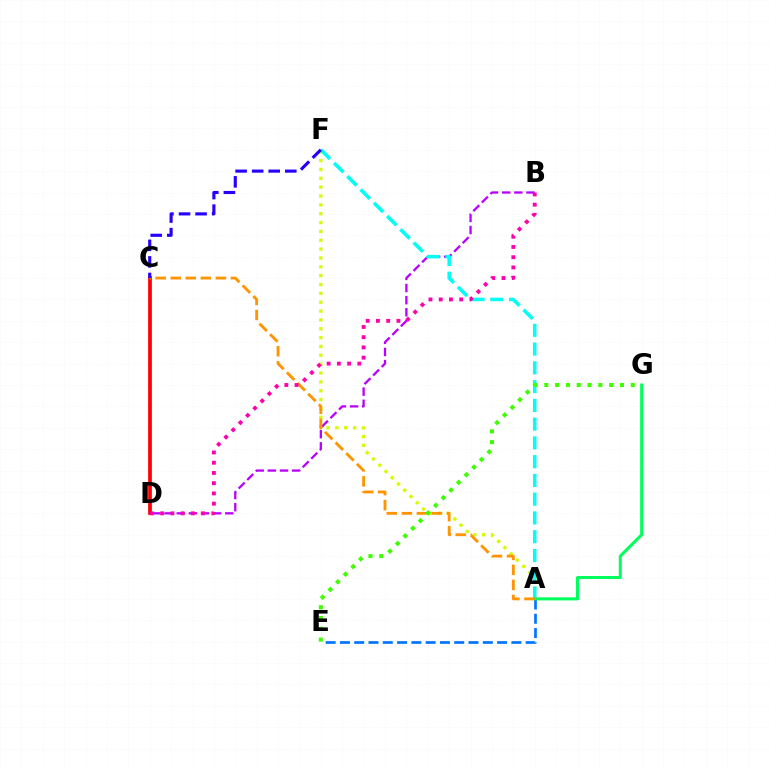{('A', 'F'): [{'color': '#d1ff00', 'line_style': 'dotted', 'thickness': 2.4}, {'color': '#00fff6', 'line_style': 'dashed', 'thickness': 2.55}], ('A', 'E'): [{'color': '#0074ff', 'line_style': 'dashed', 'thickness': 1.94}], ('C', 'D'): [{'color': '#ff0000', 'line_style': 'solid', 'thickness': 2.68}], ('B', 'D'): [{'color': '#b900ff', 'line_style': 'dashed', 'thickness': 1.65}, {'color': '#ff00ac', 'line_style': 'dotted', 'thickness': 2.78}], ('A', 'G'): [{'color': '#00ff5c', 'line_style': 'solid', 'thickness': 2.18}], ('A', 'C'): [{'color': '#ff9400', 'line_style': 'dashed', 'thickness': 2.04}], ('E', 'G'): [{'color': '#3dff00', 'line_style': 'dotted', 'thickness': 2.94}], ('C', 'F'): [{'color': '#2500ff', 'line_style': 'dashed', 'thickness': 2.25}]}